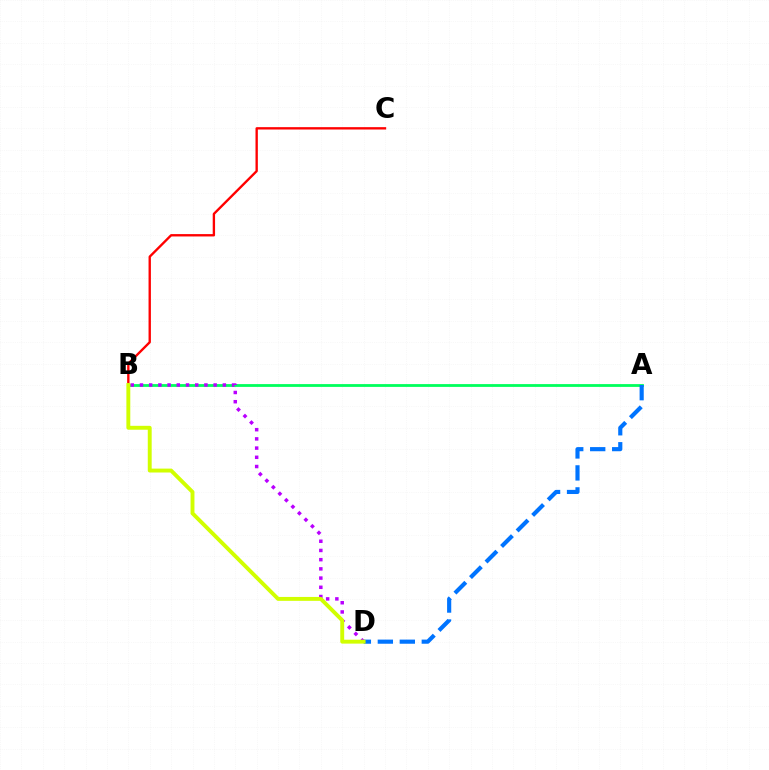{('A', 'B'): [{'color': '#00ff5c', 'line_style': 'solid', 'thickness': 2.01}], ('B', 'D'): [{'color': '#b900ff', 'line_style': 'dotted', 'thickness': 2.5}, {'color': '#d1ff00', 'line_style': 'solid', 'thickness': 2.81}], ('B', 'C'): [{'color': '#ff0000', 'line_style': 'solid', 'thickness': 1.7}], ('A', 'D'): [{'color': '#0074ff', 'line_style': 'dashed', 'thickness': 2.99}]}